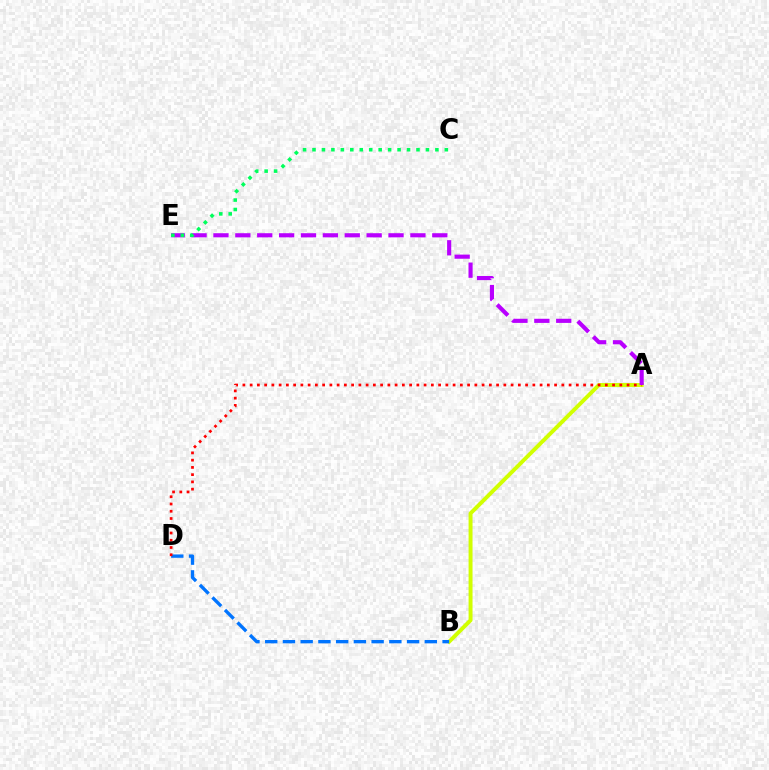{('A', 'B'): [{'color': '#d1ff00', 'line_style': 'solid', 'thickness': 2.84}], ('B', 'D'): [{'color': '#0074ff', 'line_style': 'dashed', 'thickness': 2.41}], ('A', 'D'): [{'color': '#ff0000', 'line_style': 'dotted', 'thickness': 1.97}], ('A', 'E'): [{'color': '#b900ff', 'line_style': 'dashed', 'thickness': 2.97}], ('C', 'E'): [{'color': '#00ff5c', 'line_style': 'dotted', 'thickness': 2.57}]}